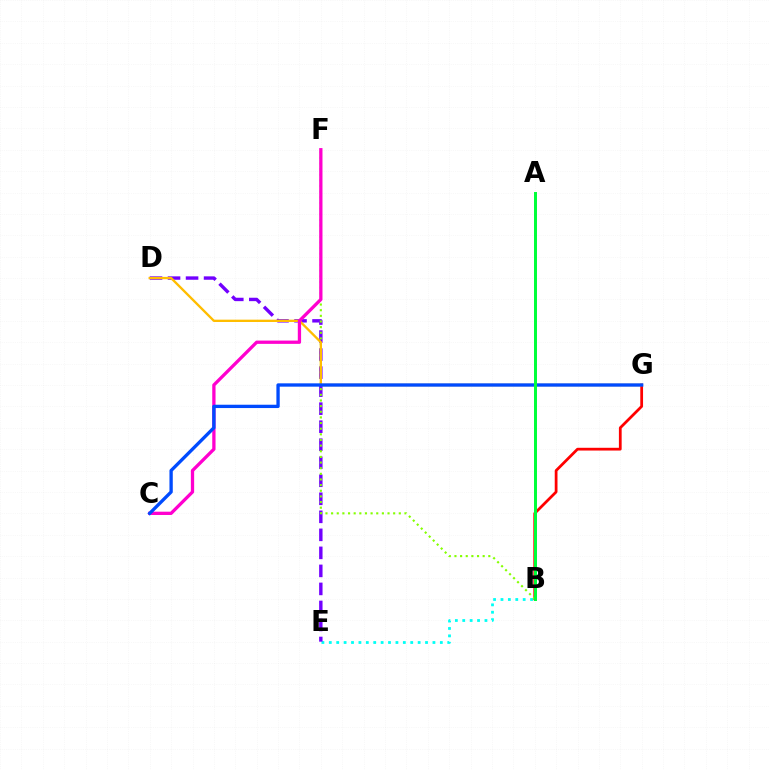{('B', 'E'): [{'color': '#00fff6', 'line_style': 'dotted', 'thickness': 2.01}], ('B', 'G'): [{'color': '#ff0000', 'line_style': 'solid', 'thickness': 1.99}], ('D', 'E'): [{'color': '#7200ff', 'line_style': 'dashed', 'thickness': 2.45}], ('B', 'F'): [{'color': '#84ff00', 'line_style': 'dotted', 'thickness': 1.53}], ('D', 'G'): [{'color': '#ffbd00', 'line_style': 'solid', 'thickness': 1.68}], ('C', 'F'): [{'color': '#ff00cf', 'line_style': 'solid', 'thickness': 2.37}], ('C', 'G'): [{'color': '#004bff', 'line_style': 'solid', 'thickness': 2.39}], ('A', 'B'): [{'color': '#00ff39', 'line_style': 'solid', 'thickness': 2.15}]}